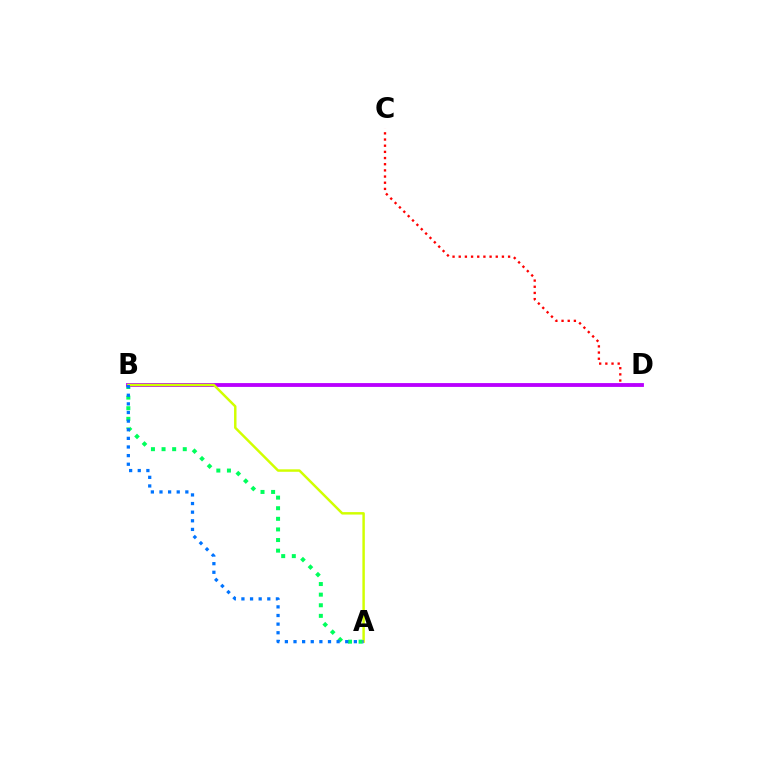{('A', 'B'): [{'color': '#00ff5c', 'line_style': 'dotted', 'thickness': 2.88}, {'color': '#d1ff00', 'line_style': 'solid', 'thickness': 1.77}, {'color': '#0074ff', 'line_style': 'dotted', 'thickness': 2.34}], ('C', 'D'): [{'color': '#ff0000', 'line_style': 'dotted', 'thickness': 1.68}], ('B', 'D'): [{'color': '#b900ff', 'line_style': 'solid', 'thickness': 2.76}]}